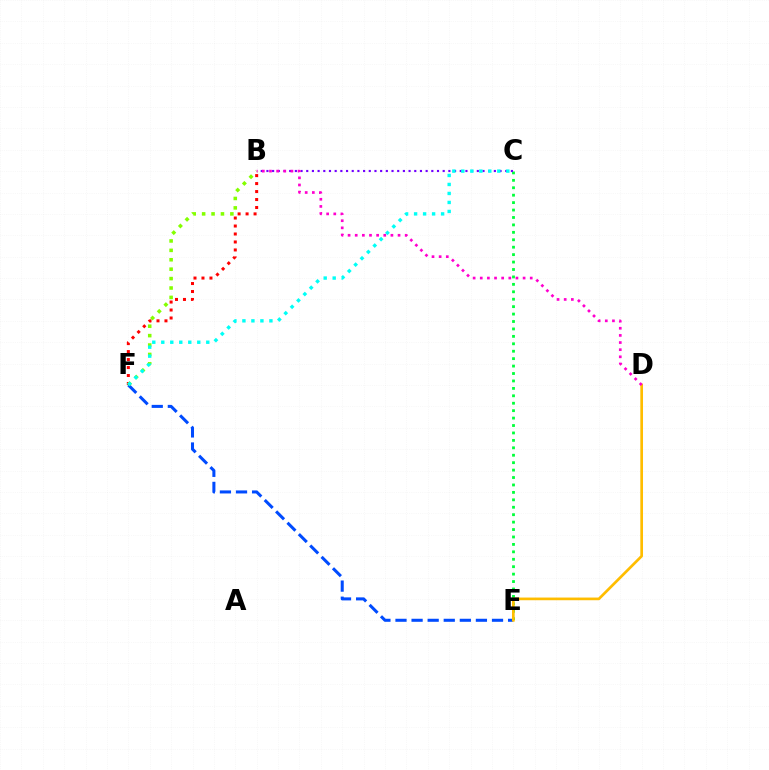{('C', 'E'): [{'color': '#00ff39', 'line_style': 'dotted', 'thickness': 2.02}], ('B', 'F'): [{'color': '#ff0000', 'line_style': 'dotted', 'thickness': 2.17}, {'color': '#84ff00', 'line_style': 'dotted', 'thickness': 2.56}], ('B', 'C'): [{'color': '#7200ff', 'line_style': 'dotted', 'thickness': 1.54}], ('E', 'F'): [{'color': '#004bff', 'line_style': 'dashed', 'thickness': 2.18}], ('D', 'E'): [{'color': '#ffbd00', 'line_style': 'solid', 'thickness': 1.93}], ('C', 'F'): [{'color': '#00fff6', 'line_style': 'dotted', 'thickness': 2.45}], ('B', 'D'): [{'color': '#ff00cf', 'line_style': 'dotted', 'thickness': 1.94}]}